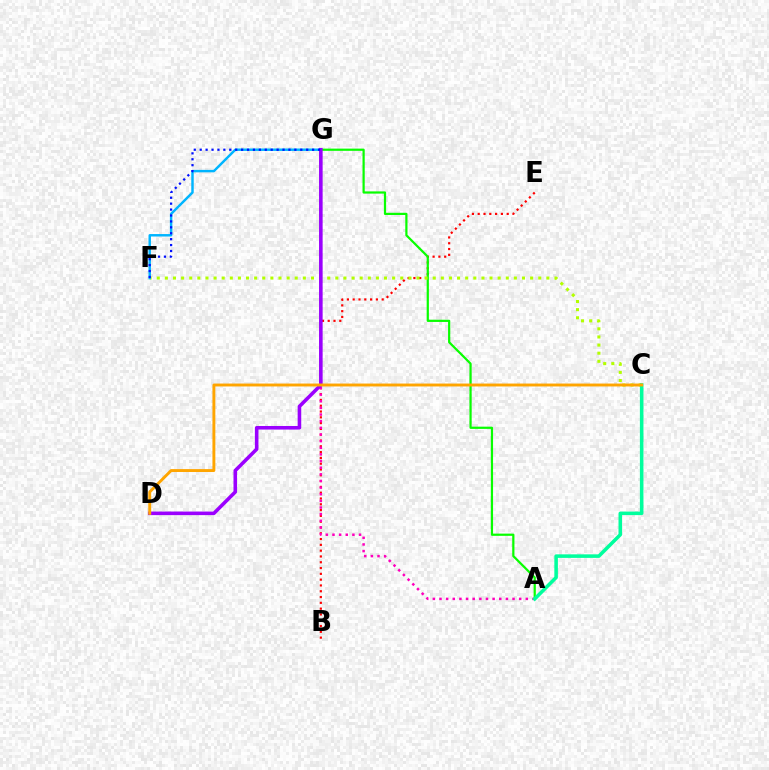{('B', 'E'): [{'color': '#ff0000', 'line_style': 'dotted', 'thickness': 1.58}], ('A', 'G'): [{'color': '#08ff00', 'line_style': 'solid', 'thickness': 1.6}, {'color': '#ff00bd', 'line_style': 'dotted', 'thickness': 1.8}], ('C', 'F'): [{'color': '#b3ff00', 'line_style': 'dotted', 'thickness': 2.21}], ('F', 'G'): [{'color': '#00b5ff', 'line_style': 'solid', 'thickness': 1.76}, {'color': '#0010ff', 'line_style': 'dotted', 'thickness': 1.61}], ('D', 'G'): [{'color': '#9b00ff', 'line_style': 'solid', 'thickness': 2.57}], ('A', 'C'): [{'color': '#00ff9d', 'line_style': 'solid', 'thickness': 2.56}], ('C', 'D'): [{'color': '#ffa500', 'line_style': 'solid', 'thickness': 2.09}]}